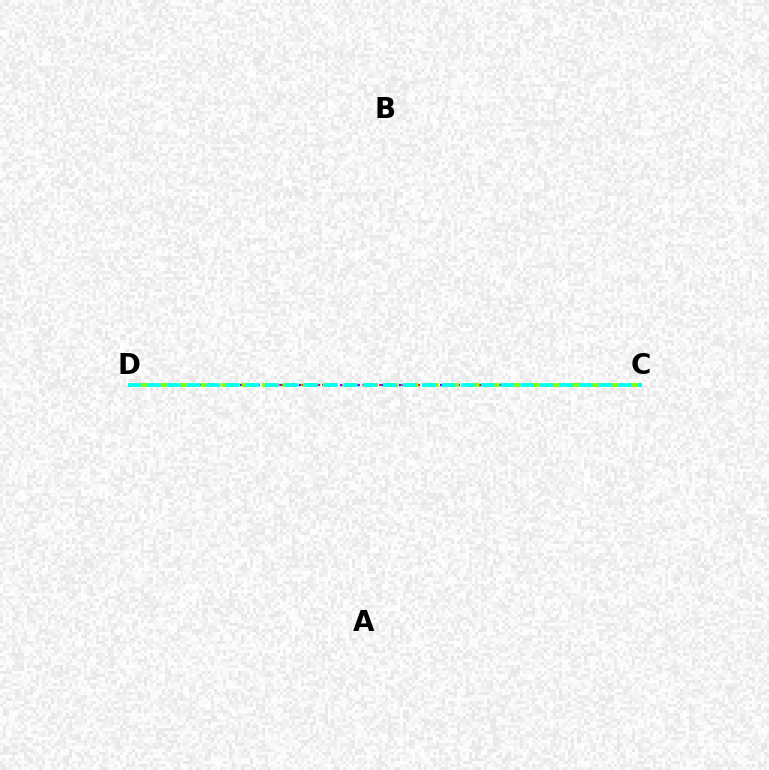{('C', 'D'): [{'color': '#ff0000', 'line_style': 'dotted', 'thickness': 1.51}, {'color': '#7200ff', 'line_style': 'dotted', 'thickness': 1.6}, {'color': '#84ff00', 'line_style': 'dashed', 'thickness': 2.76}, {'color': '#00fff6', 'line_style': 'dashed', 'thickness': 2.66}]}